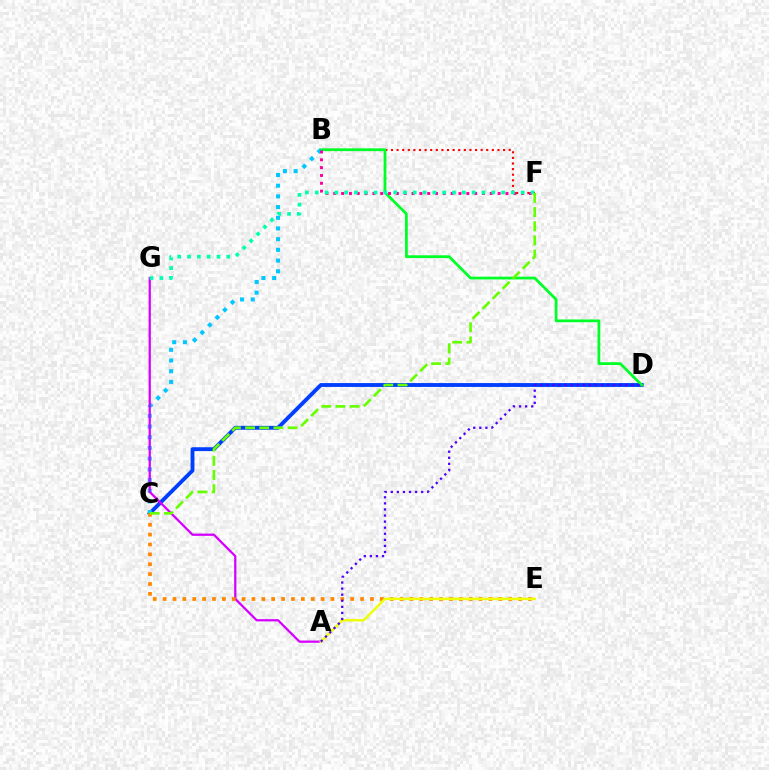{('B', 'F'): [{'color': '#ff0000', 'line_style': 'dotted', 'thickness': 1.52}, {'color': '#ff00a0', 'line_style': 'dotted', 'thickness': 2.13}], ('C', 'D'): [{'color': '#003fff', 'line_style': 'solid', 'thickness': 2.78}], ('B', 'D'): [{'color': '#00ff27', 'line_style': 'solid', 'thickness': 1.99}], ('B', 'C'): [{'color': '#00c7ff', 'line_style': 'dotted', 'thickness': 2.91}], ('A', 'G'): [{'color': '#d600ff', 'line_style': 'solid', 'thickness': 1.62}], ('C', 'E'): [{'color': '#ff8800', 'line_style': 'dotted', 'thickness': 2.68}], ('A', 'E'): [{'color': '#eeff00', 'line_style': 'solid', 'thickness': 1.72}], ('A', 'D'): [{'color': '#4f00ff', 'line_style': 'dotted', 'thickness': 1.65}], ('F', 'G'): [{'color': '#00ffaf', 'line_style': 'dotted', 'thickness': 2.67}], ('C', 'F'): [{'color': '#66ff00', 'line_style': 'dashed', 'thickness': 1.93}]}